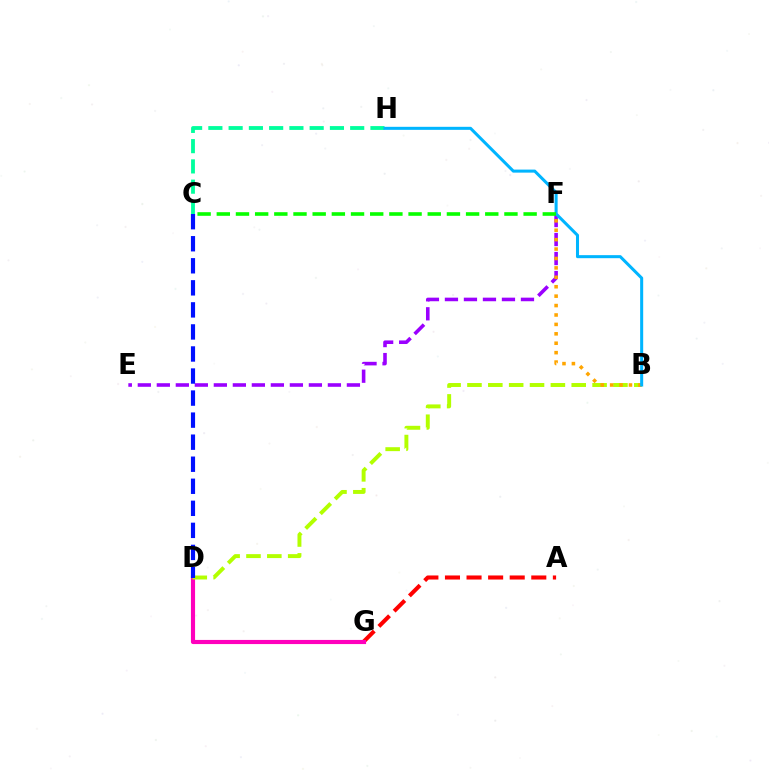{('A', 'G'): [{'color': '#ff0000', 'line_style': 'dashed', 'thickness': 2.93}], ('D', 'G'): [{'color': '#ff00bd', 'line_style': 'solid', 'thickness': 2.98}], ('E', 'F'): [{'color': '#9b00ff', 'line_style': 'dashed', 'thickness': 2.58}], ('B', 'D'): [{'color': '#b3ff00', 'line_style': 'dashed', 'thickness': 2.83}], ('C', 'H'): [{'color': '#00ff9d', 'line_style': 'dashed', 'thickness': 2.75}], ('C', 'D'): [{'color': '#0010ff', 'line_style': 'dashed', 'thickness': 3.0}], ('B', 'F'): [{'color': '#ffa500', 'line_style': 'dotted', 'thickness': 2.56}], ('B', 'H'): [{'color': '#00b5ff', 'line_style': 'solid', 'thickness': 2.18}], ('C', 'F'): [{'color': '#08ff00', 'line_style': 'dashed', 'thickness': 2.61}]}